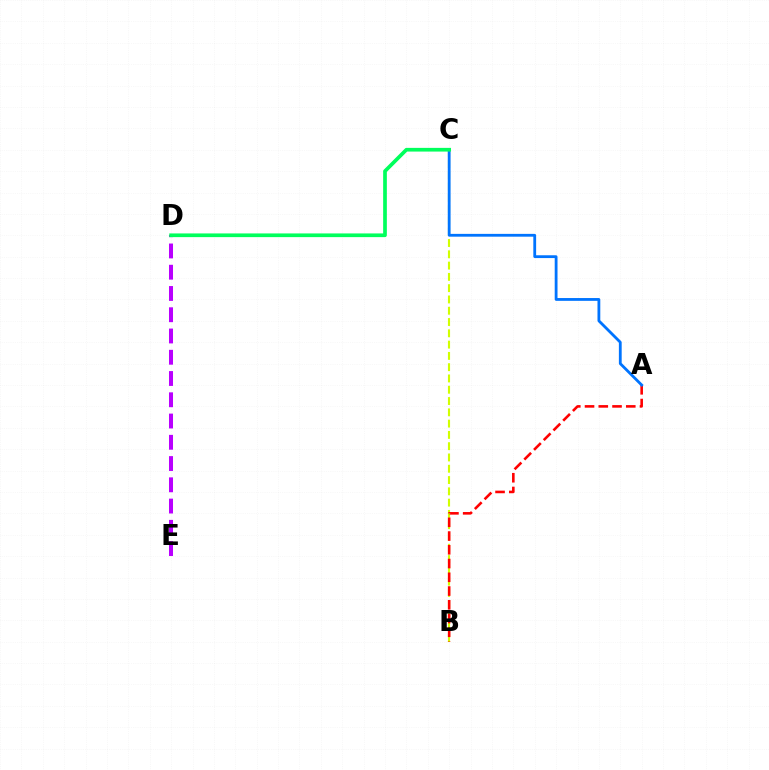{('B', 'C'): [{'color': '#d1ff00', 'line_style': 'dashed', 'thickness': 1.53}], ('A', 'B'): [{'color': '#ff0000', 'line_style': 'dashed', 'thickness': 1.87}], ('A', 'C'): [{'color': '#0074ff', 'line_style': 'solid', 'thickness': 2.02}], ('D', 'E'): [{'color': '#b900ff', 'line_style': 'dashed', 'thickness': 2.89}], ('C', 'D'): [{'color': '#00ff5c', 'line_style': 'solid', 'thickness': 2.66}]}